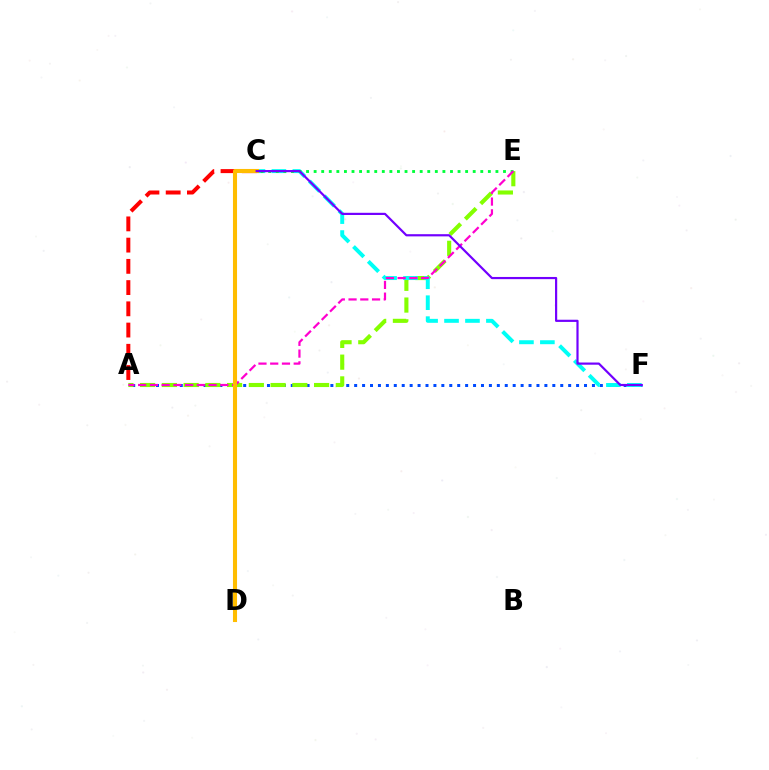{('A', 'F'): [{'color': '#004bff', 'line_style': 'dotted', 'thickness': 2.15}], ('A', 'E'): [{'color': '#84ff00', 'line_style': 'dashed', 'thickness': 2.95}, {'color': '#ff00cf', 'line_style': 'dashed', 'thickness': 1.6}], ('C', 'F'): [{'color': '#00fff6', 'line_style': 'dashed', 'thickness': 2.84}, {'color': '#7200ff', 'line_style': 'solid', 'thickness': 1.57}], ('C', 'E'): [{'color': '#00ff39', 'line_style': 'dotted', 'thickness': 2.06}], ('A', 'C'): [{'color': '#ff0000', 'line_style': 'dashed', 'thickness': 2.88}], ('C', 'D'): [{'color': '#ffbd00', 'line_style': 'solid', 'thickness': 2.94}]}